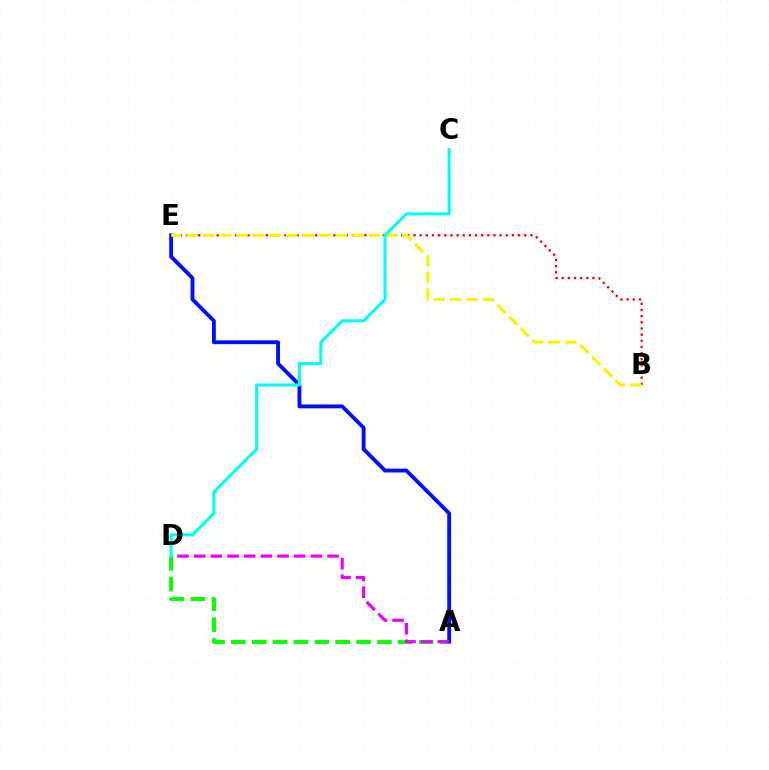{('A', 'D'): [{'color': '#08ff00', 'line_style': 'dashed', 'thickness': 2.83}, {'color': '#ee00ff', 'line_style': 'dashed', 'thickness': 2.26}], ('B', 'E'): [{'color': '#ff0000', 'line_style': 'dotted', 'thickness': 1.67}, {'color': '#fcf500', 'line_style': 'dashed', 'thickness': 2.25}], ('A', 'E'): [{'color': '#0010ff', 'line_style': 'solid', 'thickness': 2.76}], ('C', 'D'): [{'color': '#00fff6', 'line_style': 'solid', 'thickness': 2.21}]}